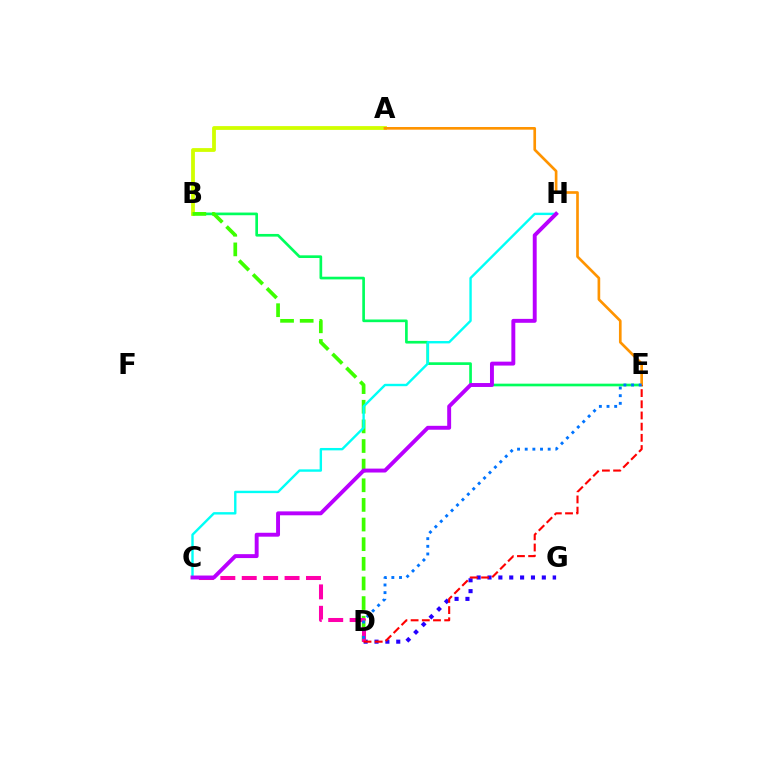{('B', 'E'): [{'color': '#00ff5c', 'line_style': 'solid', 'thickness': 1.93}], ('D', 'G'): [{'color': '#2500ff', 'line_style': 'dotted', 'thickness': 2.95}], ('A', 'B'): [{'color': '#d1ff00', 'line_style': 'solid', 'thickness': 2.73}], ('B', 'D'): [{'color': '#3dff00', 'line_style': 'dashed', 'thickness': 2.67}], ('A', 'E'): [{'color': '#ff9400', 'line_style': 'solid', 'thickness': 1.92}], ('C', 'D'): [{'color': '#ff00ac', 'line_style': 'dashed', 'thickness': 2.91}], ('D', 'E'): [{'color': '#ff0000', 'line_style': 'dashed', 'thickness': 1.52}, {'color': '#0074ff', 'line_style': 'dotted', 'thickness': 2.08}], ('C', 'H'): [{'color': '#00fff6', 'line_style': 'solid', 'thickness': 1.72}, {'color': '#b900ff', 'line_style': 'solid', 'thickness': 2.82}]}